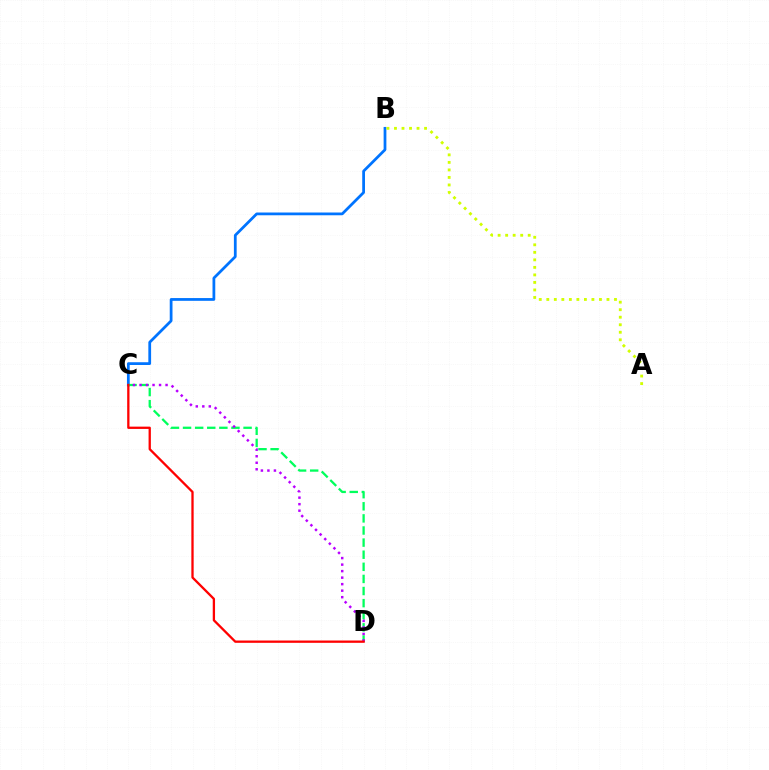{('B', 'C'): [{'color': '#0074ff', 'line_style': 'solid', 'thickness': 1.99}], ('C', 'D'): [{'color': '#00ff5c', 'line_style': 'dashed', 'thickness': 1.64}, {'color': '#b900ff', 'line_style': 'dotted', 'thickness': 1.77}, {'color': '#ff0000', 'line_style': 'solid', 'thickness': 1.65}], ('A', 'B'): [{'color': '#d1ff00', 'line_style': 'dotted', 'thickness': 2.04}]}